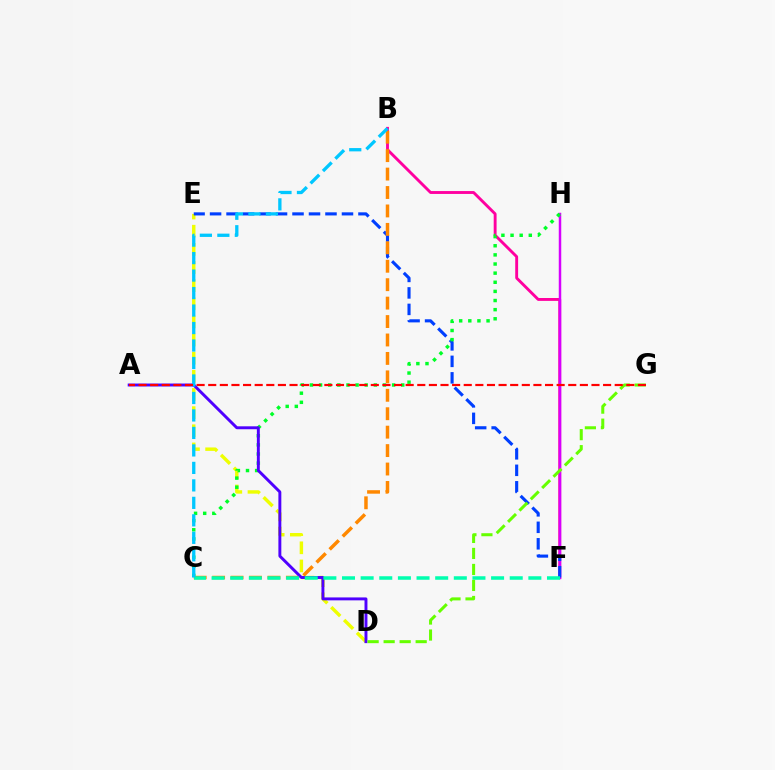{('B', 'F'): [{'color': '#ff00a0', 'line_style': 'solid', 'thickness': 2.08}], ('F', 'H'): [{'color': '#d600ff', 'line_style': 'solid', 'thickness': 1.78}], ('D', 'E'): [{'color': '#eeff00', 'line_style': 'dashed', 'thickness': 2.46}], ('E', 'F'): [{'color': '#003fff', 'line_style': 'dashed', 'thickness': 2.24}], ('C', 'H'): [{'color': '#00ff27', 'line_style': 'dotted', 'thickness': 2.48}], ('B', 'C'): [{'color': '#ff8800', 'line_style': 'dashed', 'thickness': 2.5}, {'color': '#00c7ff', 'line_style': 'dashed', 'thickness': 2.37}], ('A', 'D'): [{'color': '#4f00ff', 'line_style': 'solid', 'thickness': 2.11}], ('C', 'F'): [{'color': '#00ffaf', 'line_style': 'dashed', 'thickness': 2.53}], ('D', 'G'): [{'color': '#66ff00', 'line_style': 'dashed', 'thickness': 2.18}], ('A', 'G'): [{'color': '#ff0000', 'line_style': 'dashed', 'thickness': 1.58}]}